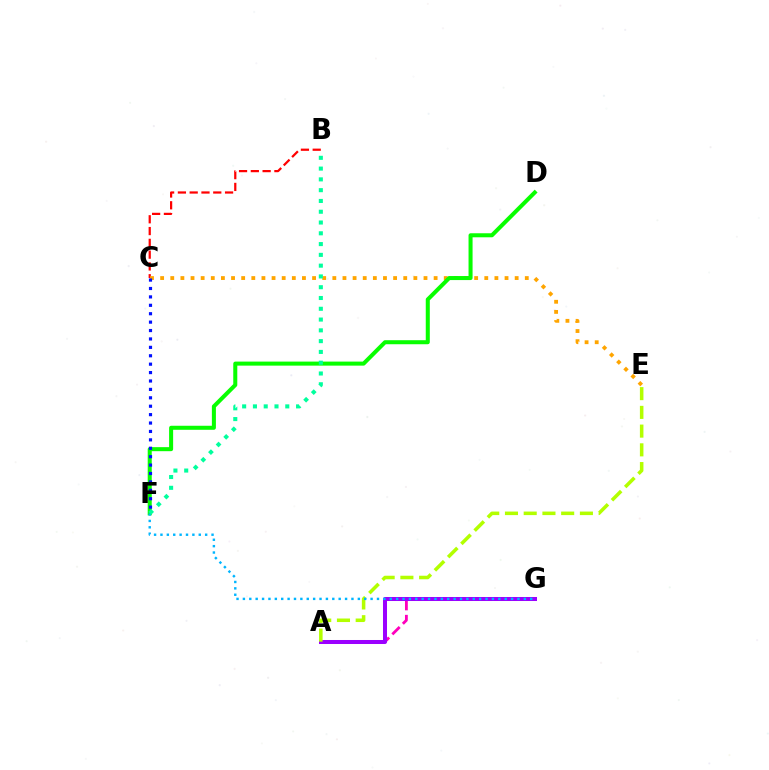{('A', 'G'): [{'color': '#ff00bd', 'line_style': 'dashed', 'thickness': 2.03}, {'color': '#9b00ff', 'line_style': 'solid', 'thickness': 2.89}], ('B', 'C'): [{'color': '#ff0000', 'line_style': 'dashed', 'thickness': 1.6}], ('C', 'E'): [{'color': '#ffa500', 'line_style': 'dotted', 'thickness': 2.75}], ('D', 'F'): [{'color': '#08ff00', 'line_style': 'solid', 'thickness': 2.9}], ('C', 'F'): [{'color': '#0010ff', 'line_style': 'dotted', 'thickness': 2.28}], ('A', 'E'): [{'color': '#b3ff00', 'line_style': 'dashed', 'thickness': 2.55}], ('F', 'G'): [{'color': '#00b5ff', 'line_style': 'dotted', 'thickness': 1.73}], ('B', 'F'): [{'color': '#00ff9d', 'line_style': 'dotted', 'thickness': 2.93}]}